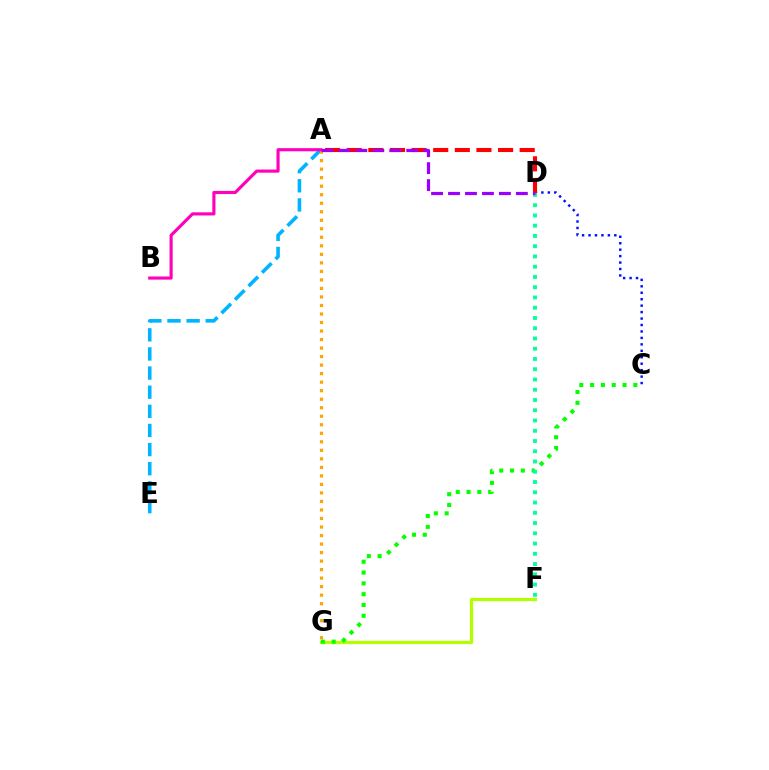{('A', 'E'): [{'color': '#00b5ff', 'line_style': 'dashed', 'thickness': 2.6}], ('C', 'D'): [{'color': '#0010ff', 'line_style': 'dotted', 'thickness': 1.75}], ('F', 'G'): [{'color': '#b3ff00', 'line_style': 'solid', 'thickness': 2.32}], ('A', 'D'): [{'color': '#ff0000', 'line_style': 'dashed', 'thickness': 2.94}, {'color': '#9b00ff', 'line_style': 'dashed', 'thickness': 2.3}], ('A', 'G'): [{'color': '#ffa500', 'line_style': 'dotted', 'thickness': 2.32}], ('C', 'G'): [{'color': '#08ff00', 'line_style': 'dotted', 'thickness': 2.94}], ('D', 'F'): [{'color': '#00ff9d', 'line_style': 'dotted', 'thickness': 2.79}], ('A', 'B'): [{'color': '#ff00bd', 'line_style': 'solid', 'thickness': 2.26}]}